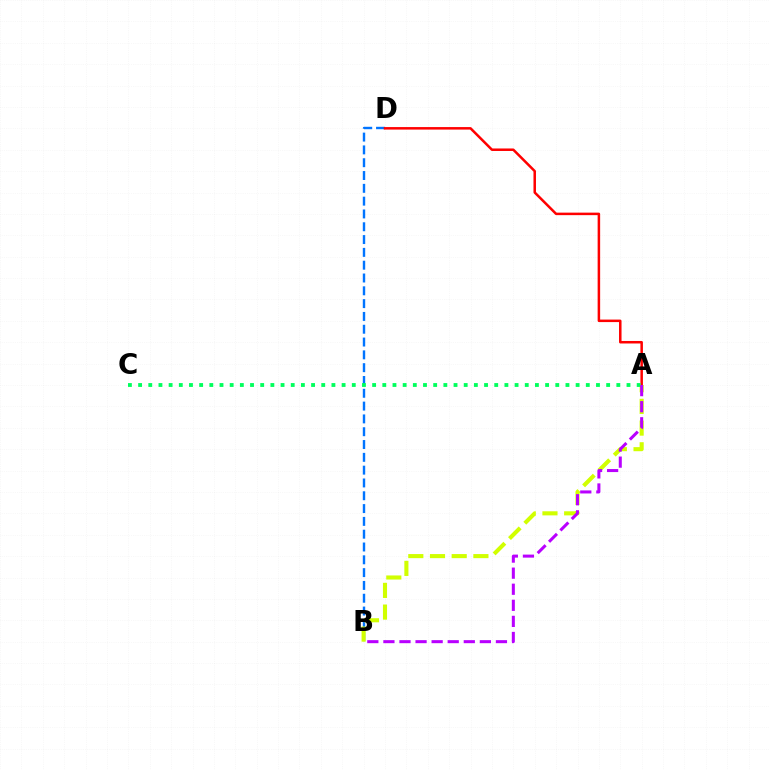{('B', 'D'): [{'color': '#0074ff', 'line_style': 'dashed', 'thickness': 1.74}], ('A', 'D'): [{'color': '#ff0000', 'line_style': 'solid', 'thickness': 1.81}], ('A', 'B'): [{'color': '#d1ff00', 'line_style': 'dashed', 'thickness': 2.95}, {'color': '#b900ff', 'line_style': 'dashed', 'thickness': 2.18}], ('A', 'C'): [{'color': '#00ff5c', 'line_style': 'dotted', 'thickness': 2.76}]}